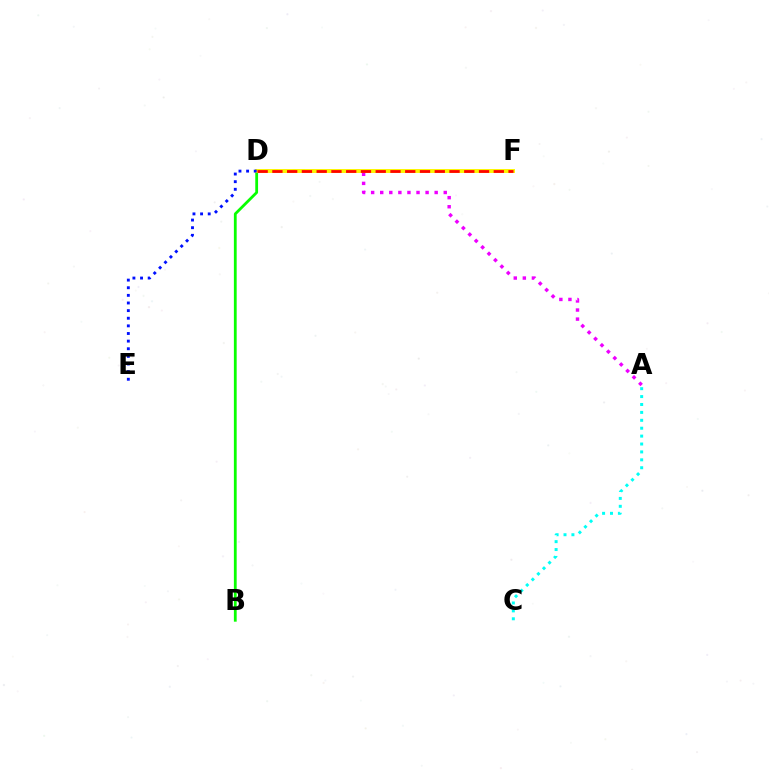{('A', 'D'): [{'color': '#ee00ff', 'line_style': 'dotted', 'thickness': 2.47}], ('B', 'D'): [{'color': '#08ff00', 'line_style': 'solid', 'thickness': 2.01}], ('D', 'F'): [{'color': '#fcf500', 'line_style': 'solid', 'thickness': 2.84}, {'color': '#ff0000', 'line_style': 'dashed', 'thickness': 2.01}], ('A', 'C'): [{'color': '#00fff6', 'line_style': 'dotted', 'thickness': 2.15}], ('D', 'E'): [{'color': '#0010ff', 'line_style': 'dotted', 'thickness': 2.07}]}